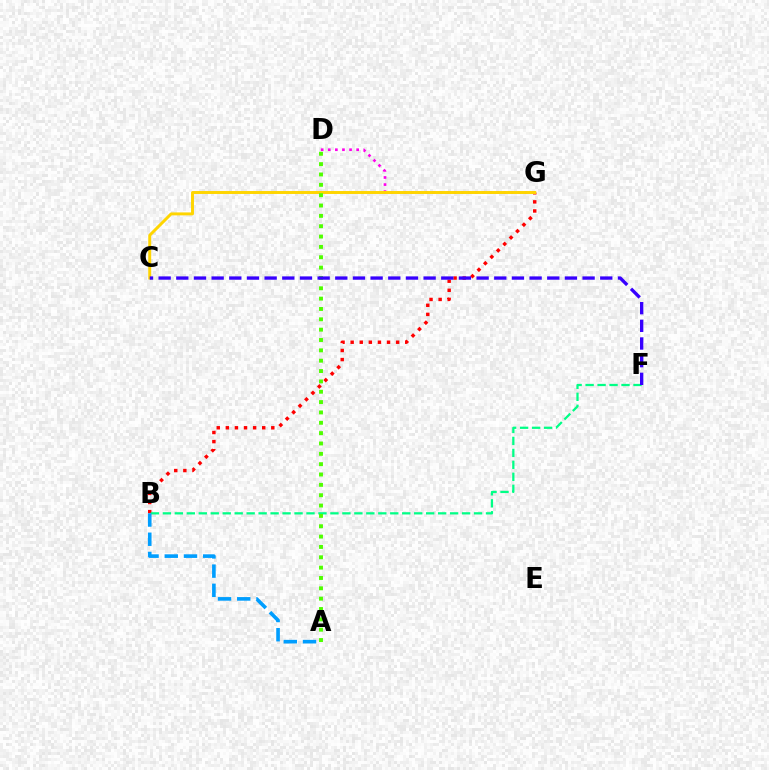{('B', 'G'): [{'color': '#ff0000', 'line_style': 'dotted', 'thickness': 2.47}], ('D', 'G'): [{'color': '#ff00ed', 'line_style': 'dotted', 'thickness': 1.93}], ('C', 'G'): [{'color': '#ffd500', 'line_style': 'solid', 'thickness': 2.12}], ('B', 'F'): [{'color': '#00ff86', 'line_style': 'dashed', 'thickness': 1.63}], ('A', 'D'): [{'color': '#4fff00', 'line_style': 'dotted', 'thickness': 2.81}], ('C', 'F'): [{'color': '#3700ff', 'line_style': 'dashed', 'thickness': 2.4}], ('A', 'B'): [{'color': '#009eff', 'line_style': 'dashed', 'thickness': 2.61}]}